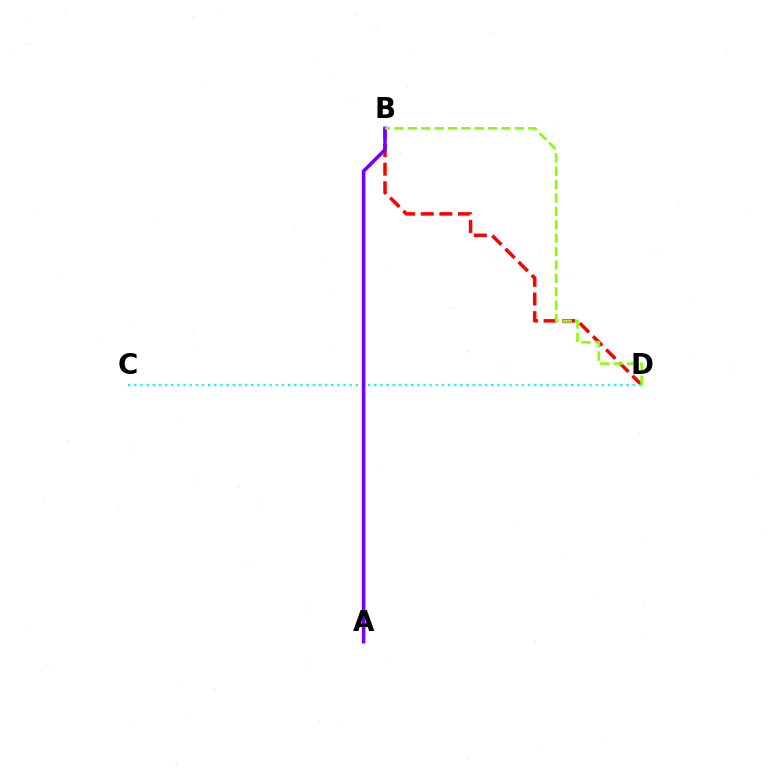{('B', 'D'): [{'color': '#ff0000', 'line_style': 'dashed', 'thickness': 2.53}, {'color': '#84ff00', 'line_style': 'dashed', 'thickness': 1.82}], ('C', 'D'): [{'color': '#00fff6', 'line_style': 'dotted', 'thickness': 1.67}], ('A', 'B'): [{'color': '#7200ff', 'line_style': 'solid', 'thickness': 2.56}]}